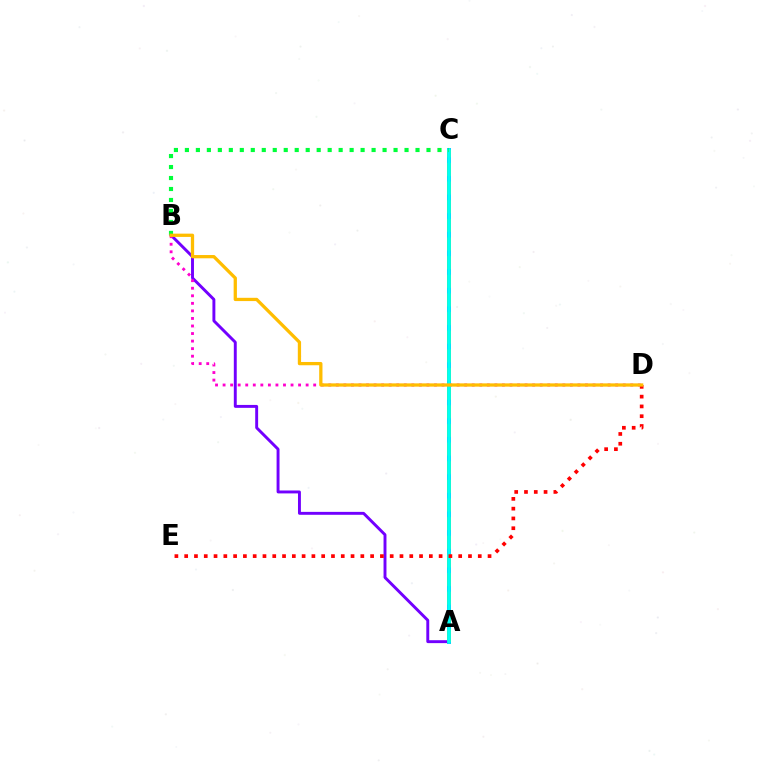{('A', 'B'): [{'color': '#7200ff', 'line_style': 'solid', 'thickness': 2.1}], ('B', 'D'): [{'color': '#ff00cf', 'line_style': 'dotted', 'thickness': 2.05}, {'color': '#ffbd00', 'line_style': 'solid', 'thickness': 2.36}], ('A', 'C'): [{'color': '#004bff', 'line_style': 'solid', 'thickness': 2.69}, {'color': '#84ff00', 'line_style': 'dashed', 'thickness': 2.53}, {'color': '#00fff6', 'line_style': 'solid', 'thickness': 2.63}], ('B', 'C'): [{'color': '#00ff39', 'line_style': 'dotted', 'thickness': 2.98}], ('D', 'E'): [{'color': '#ff0000', 'line_style': 'dotted', 'thickness': 2.66}]}